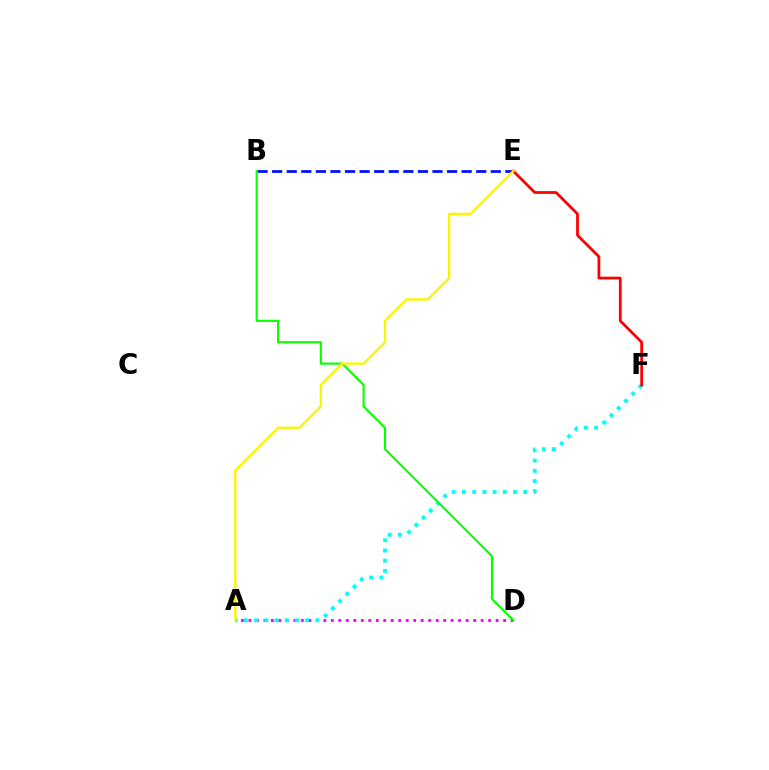{('B', 'E'): [{'color': '#0010ff', 'line_style': 'dashed', 'thickness': 1.98}], ('A', 'D'): [{'color': '#ee00ff', 'line_style': 'dotted', 'thickness': 2.04}], ('A', 'F'): [{'color': '#00fff6', 'line_style': 'dotted', 'thickness': 2.78}], ('E', 'F'): [{'color': '#ff0000', 'line_style': 'solid', 'thickness': 1.99}], ('B', 'D'): [{'color': '#08ff00', 'line_style': 'solid', 'thickness': 1.53}], ('A', 'E'): [{'color': '#fcf500', 'line_style': 'solid', 'thickness': 1.68}]}